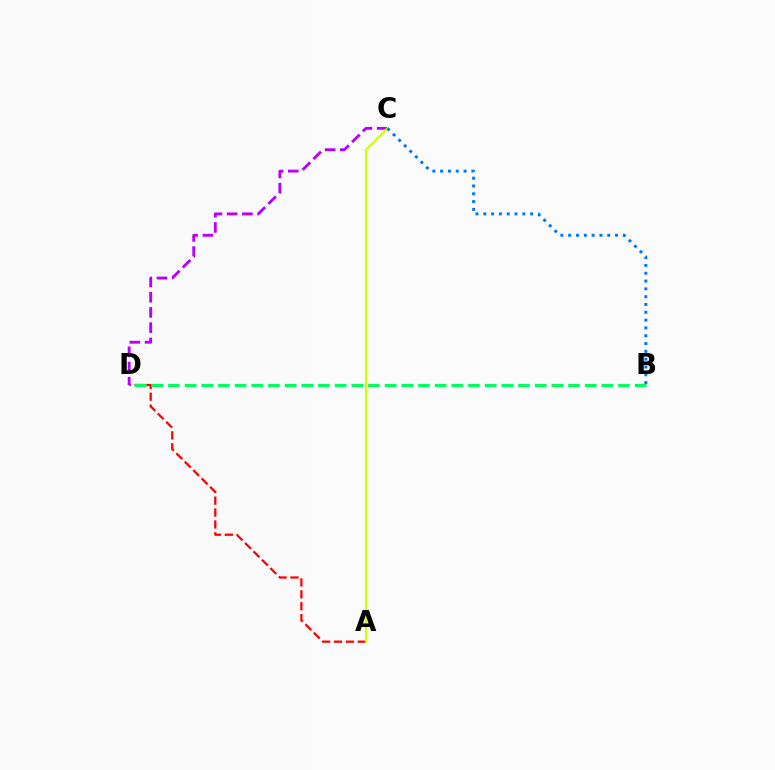{('A', 'D'): [{'color': '#ff0000', 'line_style': 'dashed', 'thickness': 1.62}], ('B', 'D'): [{'color': '#00ff5c', 'line_style': 'dashed', 'thickness': 2.26}], ('C', 'D'): [{'color': '#b900ff', 'line_style': 'dashed', 'thickness': 2.07}], ('A', 'C'): [{'color': '#d1ff00', 'line_style': 'solid', 'thickness': 1.5}], ('B', 'C'): [{'color': '#0074ff', 'line_style': 'dotted', 'thickness': 2.12}]}